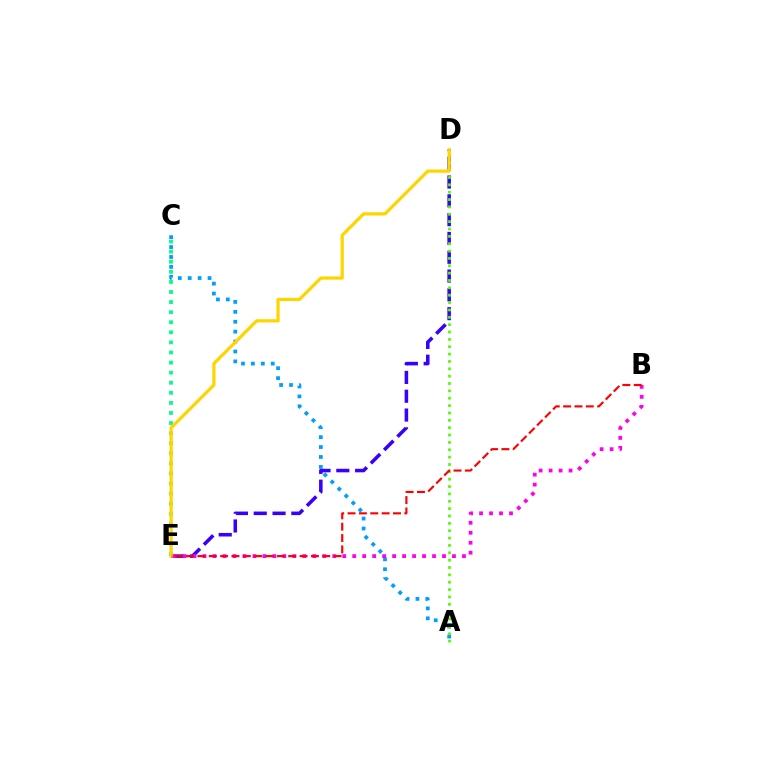{('C', 'E'): [{'color': '#00ff86', 'line_style': 'dotted', 'thickness': 2.74}], ('A', 'C'): [{'color': '#009eff', 'line_style': 'dotted', 'thickness': 2.69}], ('D', 'E'): [{'color': '#3700ff', 'line_style': 'dashed', 'thickness': 2.55}, {'color': '#ffd500', 'line_style': 'solid', 'thickness': 2.31}], ('A', 'D'): [{'color': '#4fff00', 'line_style': 'dotted', 'thickness': 2.0}], ('B', 'E'): [{'color': '#ff00ed', 'line_style': 'dotted', 'thickness': 2.71}, {'color': '#ff0000', 'line_style': 'dashed', 'thickness': 1.54}]}